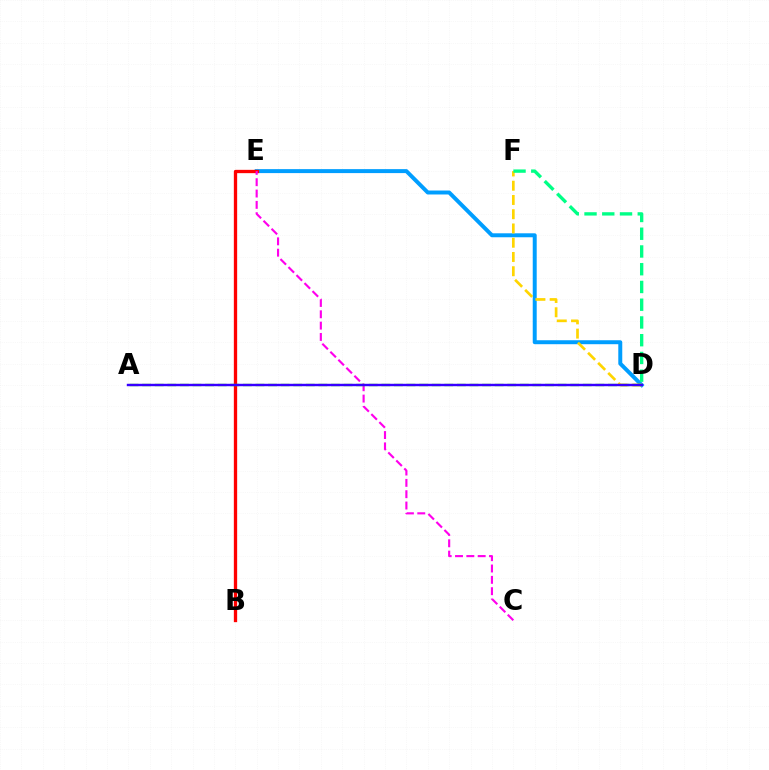{('D', 'E'): [{'color': '#009eff', 'line_style': 'solid', 'thickness': 2.85}], ('B', 'E'): [{'color': '#ff0000', 'line_style': 'solid', 'thickness': 2.39}], ('C', 'E'): [{'color': '#ff00ed', 'line_style': 'dashed', 'thickness': 1.54}], ('A', 'D'): [{'color': '#4fff00', 'line_style': 'dashed', 'thickness': 1.71}, {'color': '#3700ff', 'line_style': 'solid', 'thickness': 1.75}], ('D', 'F'): [{'color': '#ffd500', 'line_style': 'dashed', 'thickness': 1.94}, {'color': '#00ff86', 'line_style': 'dashed', 'thickness': 2.41}]}